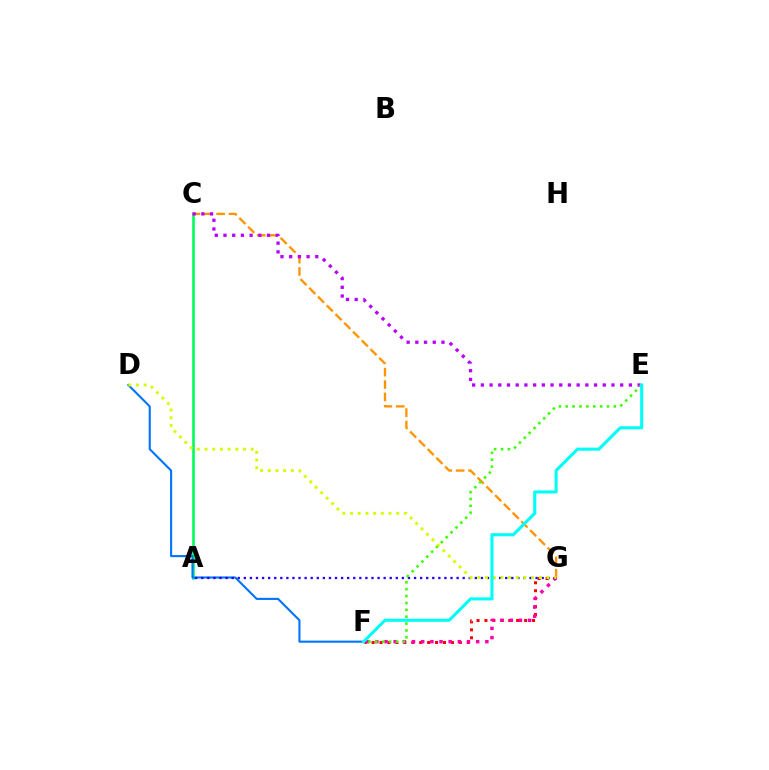{('F', 'G'): [{'color': '#ff0000', 'line_style': 'dotted', 'thickness': 2.16}, {'color': '#ff00ac', 'line_style': 'dotted', 'thickness': 2.49}], ('A', 'C'): [{'color': '#00ff5c', 'line_style': 'solid', 'thickness': 1.9}], ('D', 'F'): [{'color': '#0074ff', 'line_style': 'solid', 'thickness': 1.51}], ('A', 'G'): [{'color': '#2500ff', 'line_style': 'dotted', 'thickness': 1.65}], ('C', 'G'): [{'color': '#ff9400', 'line_style': 'dashed', 'thickness': 1.68}], ('C', 'E'): [{'color': '#b900ff', 'line_style': 'dotted', 'thickness': 2.37}], ('E', 'F'): [{'color': '#3dff00', 'line_style': 'dotted', 'thickness': 1.87}, {'color': '#00fff6', 'line_style': 'solid', 'thickness': 2.22}], ('D', 'G'): [{'color': '#d1ff00', 'line_style': 'dotted', 'thickness': 2.09}]}